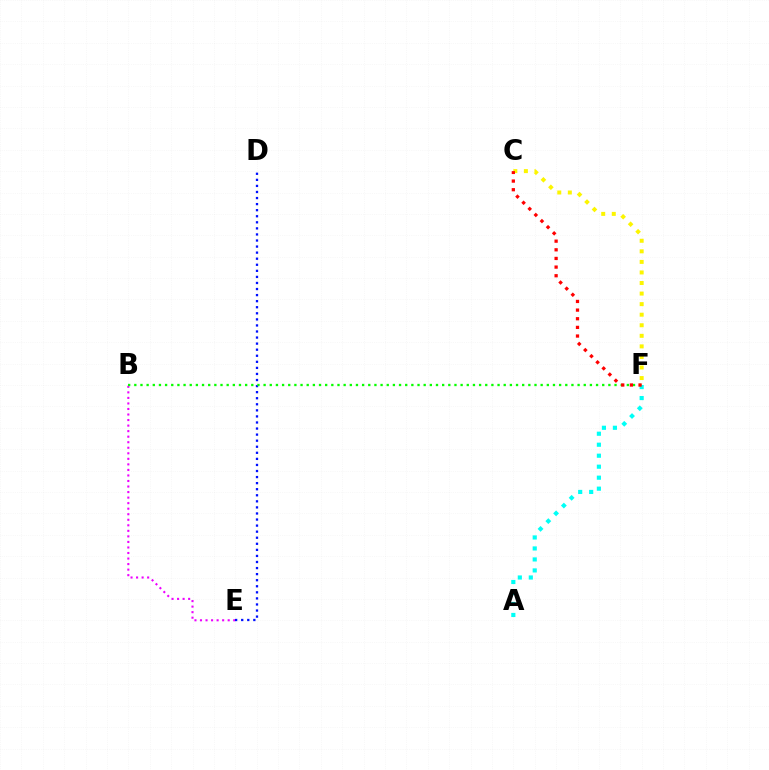{('C', 'F'): [{'color': '#fcf500', 'line_style': 'dotted', 'thickness': 2.87}, {'color': '#ff0000', 'line_style': 'dotted', 'thickness': 2.35}], ('B', 'E'): [{'color': '#ee00ff', 'line_style': 'dotted', 'thickness': 1.51}], ('A', 'F'): [{'color': '#00fff6', 'line_style': 'dotted', 'thickness': 2.99}], ('D', 'E'): [{'color': '#0010ff', 'line_style': 'dotted', 'thickness': 1.65}], ('B', 'F'): [{'color': '#08ff00', 'line_style': 'dotted', 'thickness': 1.67}]}